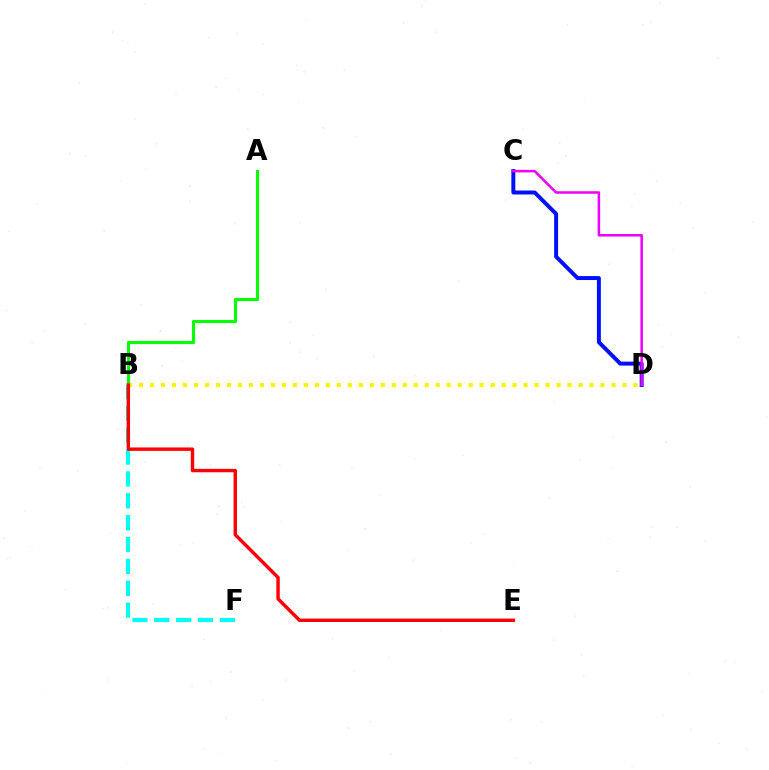{('A', 'B'): [{'color': '#08ff00', 'line_style': 'solid', 'thickness': 2.22}], ('B', 'D'): [{'color': '#fcf500', 'line_style': 'dotted', 'thickness': 2.98}], ('B', 'F'): [{'color': '#00fff6', 'line_style': 'dashed', 'thickness': 2.97}], ('C', 'D'): [{'color': '#0010ff', 'line_style': 'solid', 'thickness': 2.85}, {'color': '#ee00ff', 'line_style': 'solid', 'thickness': 1.82}], ('B', 'E'): [{'color': '#ff0000', 'line_style': 'solid', 'thickness': 2.45}]}